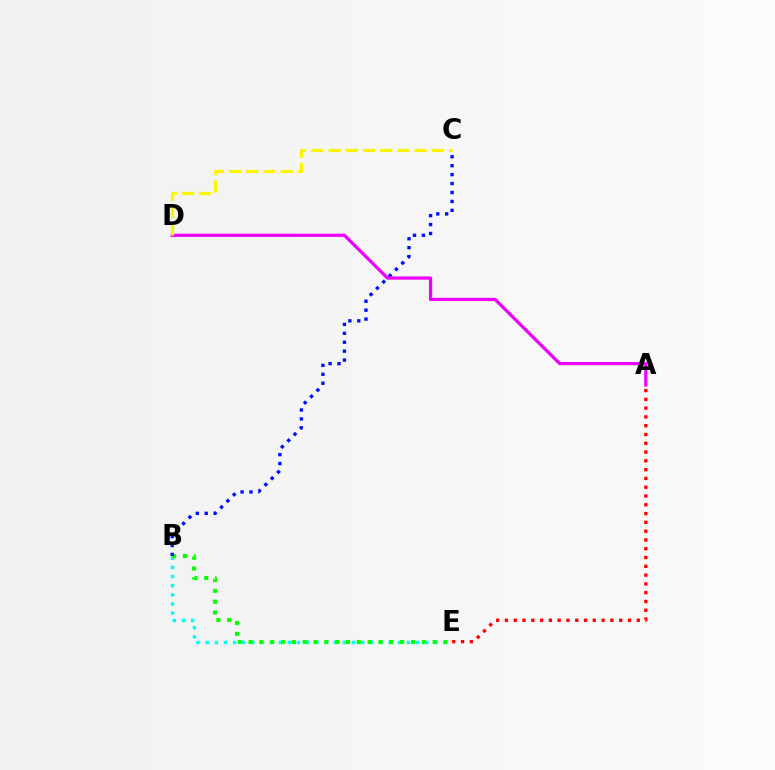{('B', 'E'): [{'color': '#00fff6', 'line_style': 'dotted', 'thickness': 2.49}, {'color': '#08ff00', 'line_style': 'dotted', 'thickness': 2.94}], ('A', 'E'): [{'color': '#ff0000', 'line_style': 'dotted', 'thickness': 2.39}], ('B', 'C'): [{'color': '#0010ff', 'line_style': 'dotted', 'thickness': 2.43}], ('A', 'D'): [{'color': '#ee00ff', 'line_style': 'solid', 'thickness': 2.33}], ('C', 'D'): [{'color': '#fcf500', 'line_style': 'dashed', 'thickness': 2.34}]}